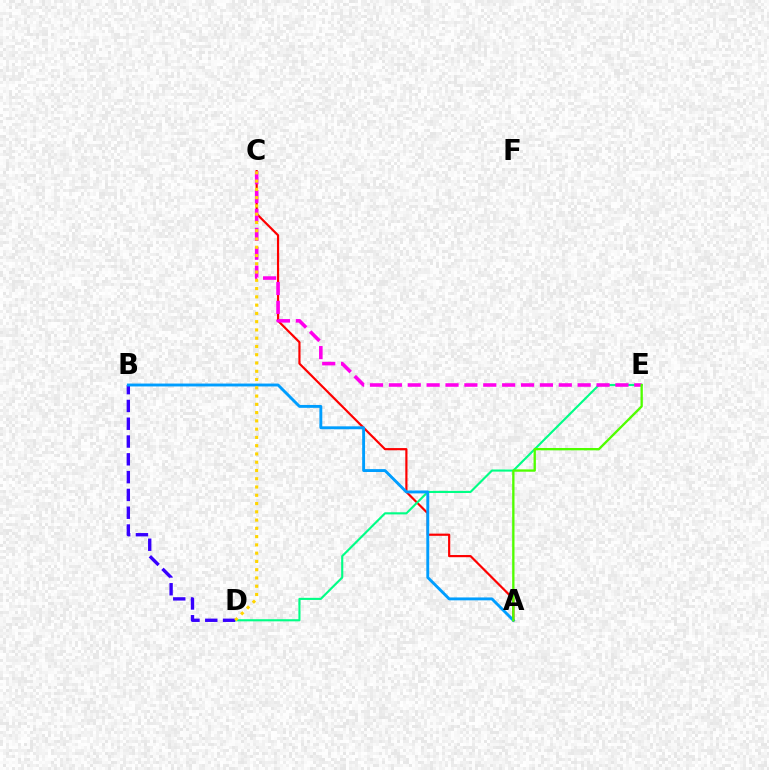{('A', 'C'): [{'color': '#ff0000', 'line_style': 'solid', 'thickness': 1.57}], ('D', 'E'): [{'color': '#00ff86', 'line_style': 'solid', 'thickness': 1.53}], ('C', 'E'): [{'color': '#ff00ed', 'line_style': 'dashed', 'thickness': 2.56}], ('B', 'D'): [{'color': '#3700ff', 'line_style': 'dashed', 'thickness': 2.42}], ('A', 'B'): [{'color': '#009eff', 'line_style': 'solid', 'thickness': 2.08}], ('C', 'D'): [{'color': '#ffd500', 'line_style': 'dotted', 'thickness': 2.25}], ('A', 'E'): [{'color': '#4fff00', 'line_style': 'solid', 'thickness': 1.68}]}